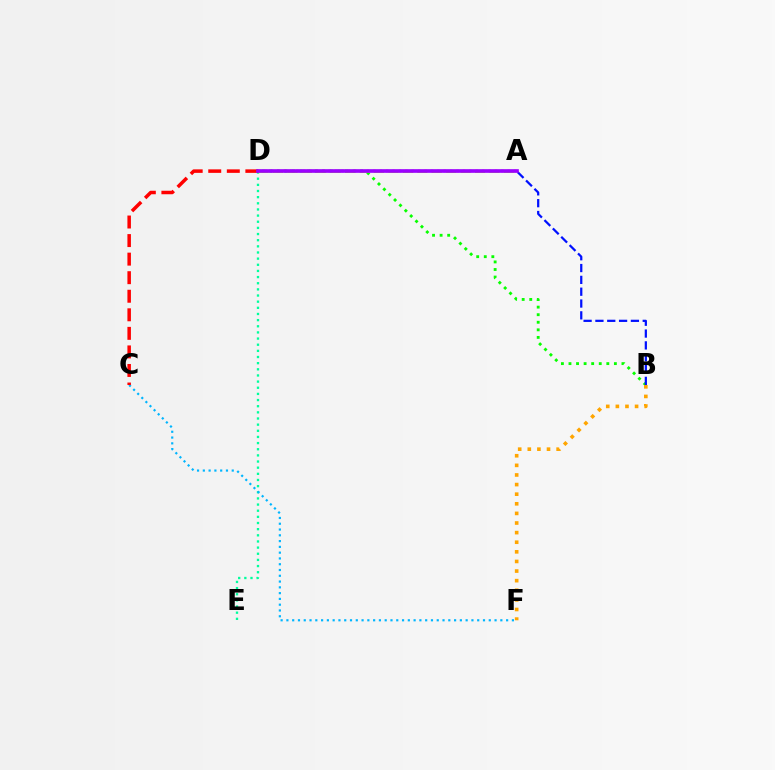{('B', 'D'): [{'color': '#08ff00', 'line_style': 'dotted', 'thickness': 2.06}], ('A', 'B'): [{'color': '#0010ff', 'line_style': 'dashed', 'thickness': 1.61}], ('D', 'E'): [{'color': '#00ff9d', 'line_style': 'dotted', 'thickness': 1.67}], ('A', 'D'): [{'color': '#ff00bd', 'line_style': 'dotted', 'thickness': 1.74}, {'color': '#b3ff00', 'line_style': 'dashed', 'thickness': 1.96}, {'color': '#9b00ff', 'line_style': 'solid', 'thickness': 2.63}], ('C', 'F'): [{'color': '#00b5ff', 'line_style': 'dotted', 'thickness': 1.57}], ('C', 'D'): [{'color': '#ff0000', 'line_style': 'dashed', 'thickness': 2.52}], ('B', 'F'): [{'color': '#ffa500', 'line_style': 'dotted', 'thickness': 2.61}]}